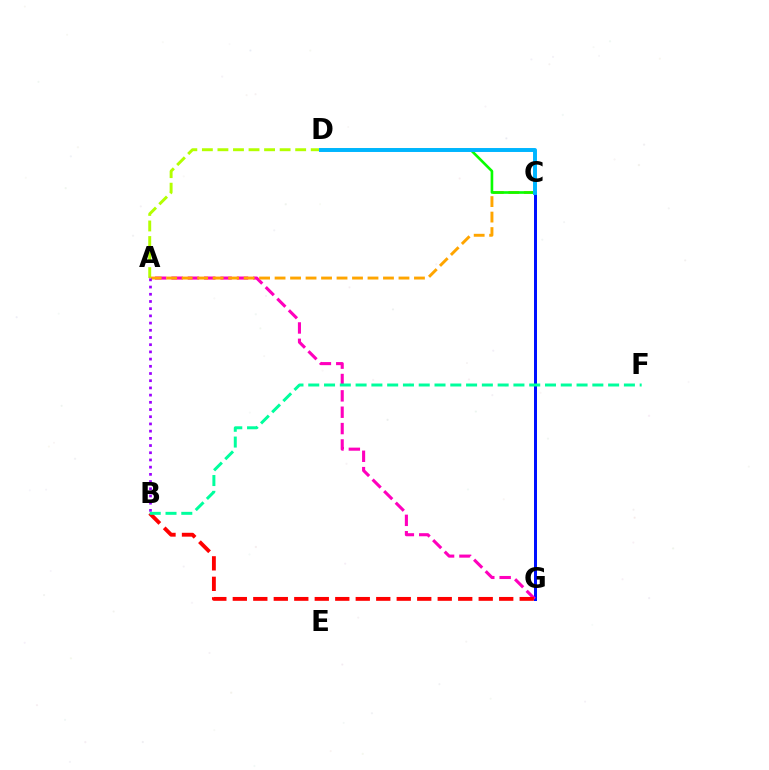{('A', 'D'): [{'color': '#b3ff00', 'line_style': 'dashed', 'thickness': 2.11}], ('C', 'G'): [{'color': '#0010ff', 'line_style': 'solid', 'thickness': 2.15}], ('A', 'G'): [{'color': '#ff00bd', 'line_style': 'dashed', 'thickness': 2.22}], ('B', 'G'): [{'color': '#ff0000', 'line_style': 'dashed', 'thickness': 2.78}], ('A', 'C'): [{'color': '#ffa500', 'line_style': 'dashed', 'thickness': 2.1}], ('C', 'D'): [{'color': '#08ff00', 'line_style': 'solid', 'thickness': 1.9}, {'color': '#00b5ff', 'line_style': 'solid', 'thickness': 2.84}], ('A', 'B'): [{'color': '#9b00ff', 'line_style': 'dotted', 'thickness': 1.96}], ('B', 'F'): [{'color': '#00ff9d', 'line_style': 'dashed', 'thickness': 2.14}]}